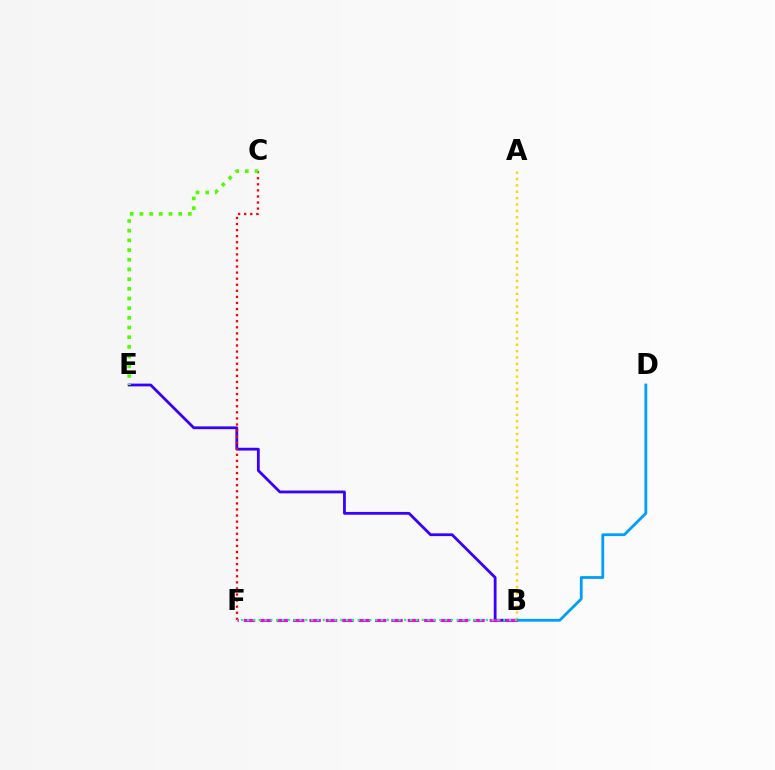{('B', 'E'): [{'color': '#3700ff', 'line_style': 'solid', 'thickness': 2.0}], ('C', 'F'): [{'color': '#ff0000', 'line_style': 'dotted', 'thickness': 1.65}], ('A', 'B'): [{'color': '#ffd500', 'line_style': 'dotted', 'thickness': 1.73}], ('B', 'D'): [{'color': '#009eff', 'line_style': 'solid', 'thickness': 2.01}], ('C', 'E'): [{'color': '#4fff00', 'line_style': 'dotted', 'thickness': 2.63}], ('B', 'F'): [{'color': '#ff00ed', 'line_style': 'dashed', 'thickness': 2.23}, {'color': '#00ff86', 'line_style': 'dotted', 'thickness': 1.58}]}